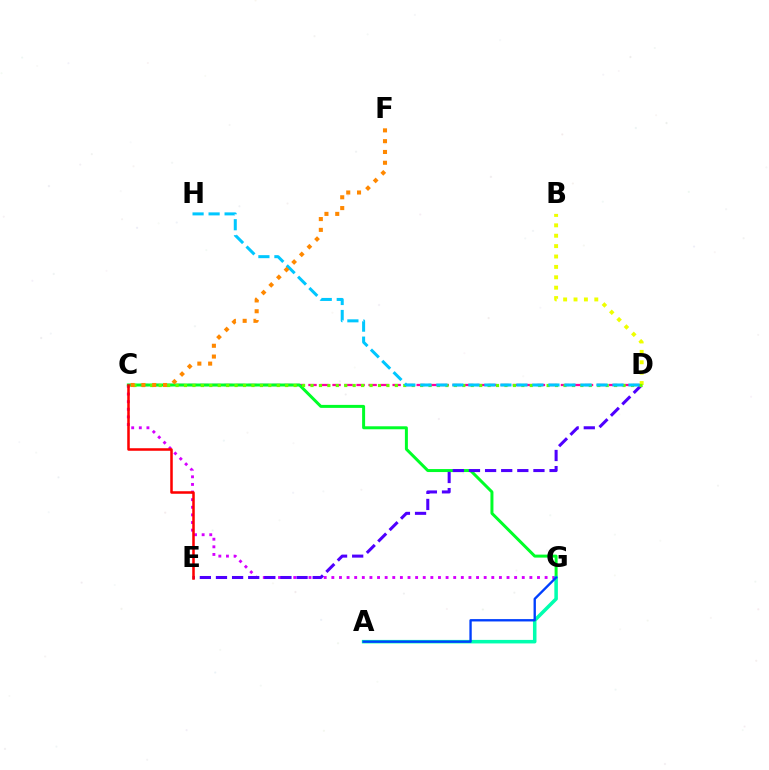{('C', 'G'): [{'color': '#d600ff', 'line_style': 'dotted', 'thickness': 2.07}, {'color': '#00ff27', 'line_style': 'solid', 'thickness': 2.15}], ('C', 'D'): [{'color': '#ff00a0', 'line_style': 'dashed', 'thickness': 1.63}, {'color': '#66ff00', 'line_style': 'dotted', 'thickness': 2.29}], ('B', 'D'): [{'color': '#eeff00', 'line_style': 'dotted', 'thickness': 2.82}], ('D', 'E'): [{'color': '#4f00ff', 'line_style': 'dashed', 'thickness': 2.19}], ('C', 'E'): [{'color': '#ff0000', 'line_style': 'solid', 'thickness': 1.82}], ('A', 'G'): [{'color': '#00ffaf', 'line_style': 'solid', 'thickness': 2.54}, {'color': '#003fff', 'line_style': 'solid', 'thickness': 1.7}], ('D', 'H'): [{'color': '#00c7ff', 'line_style': 'dashed', 'thickness': 2.18}], ('C', 'F'): [{'color': '#ff8800', 'line_style': 'dotted', 'thickness': 2.93}]}